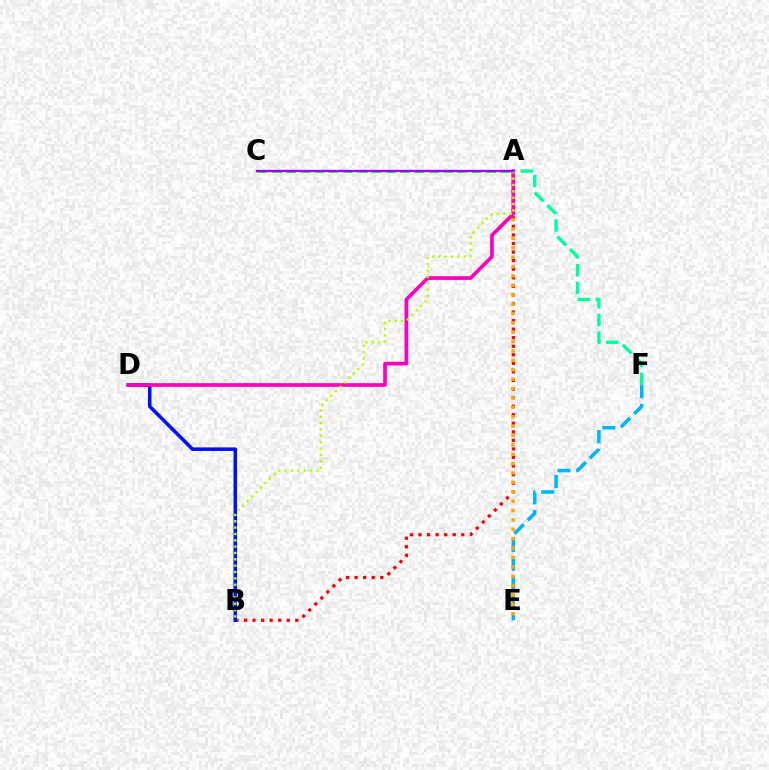{('A', 'B'): [{'color': '#ff0000', 'line_style': 'dotted', 'thickness': 2.33}, {'color': '#b3ff00', 'line_style': 'dotted', 'thickness': 1.72}], ('E', 'F'): [{'color': '#00b5ff', 'line_style': 'dashed', 'thickness': 2.56}], ('A', 'E'): [{'color': '#ffa500', 'line_style': 'dotted', 'thickness': 2.55}], ('B', 'D'): [{'color': '#0010ff', 'line_style': 'solid', 'thickness': 2.54}], ('A', 'C'): [{'color': '#08ff00', 'line_style': 'dashed', 'thickness': 1.94}, {'color': '#9b00ff', 'line_style': 'solid', 'thickness': 1.67}], ('A', 'F'): [{'color': '#00ff9d', 'line_style': 'dashed', 'thickness': 2.42}], ('A', 'D'): [{'color': '#ff00bd', 'line_style': 'solid', 'thickness': 2.65}]}